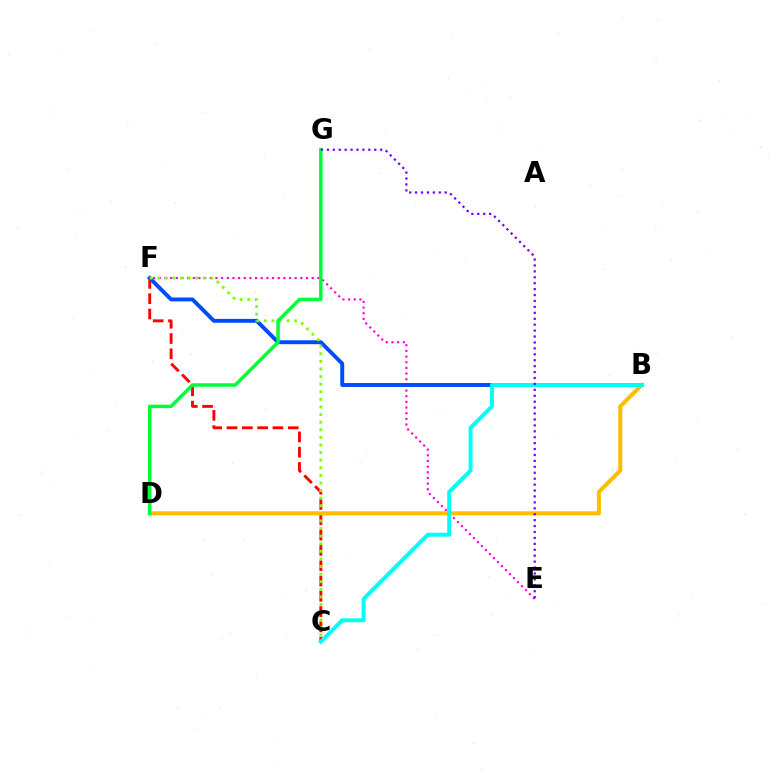{('E', 'F'): [{'color': '#ff00cf', 'line_style': 'dotted', 'thickness': 1.54}], ('C', 'F'): [{'color': '#ff0000', 'line_style': 'dashed', 'thickness': 2.08}, {'color': '#84ff00', 'line_style': 'dotted', 'thickness': 2.06}], ('B', 'F'): [{'color': '#004bff', 'line_style': 'solid', 'thickness': 2.82}], ('B', 'D'): [{'color': '#ffbd00', 'line_style': 'solid', 'thickness': 2.92}], ('B', 'C'): [{'color': '#00fff6', 'line_style': 'solid', 'thickness': 2.84}], ('D', 'G'): [{'color': '#00ff39', 'line_style': 'solid', 'thickness': 2.51}], ('E', 'G'): [{'color': '#7200ff', 'line_style': 'dotted', 'thickness': 1.61}]}